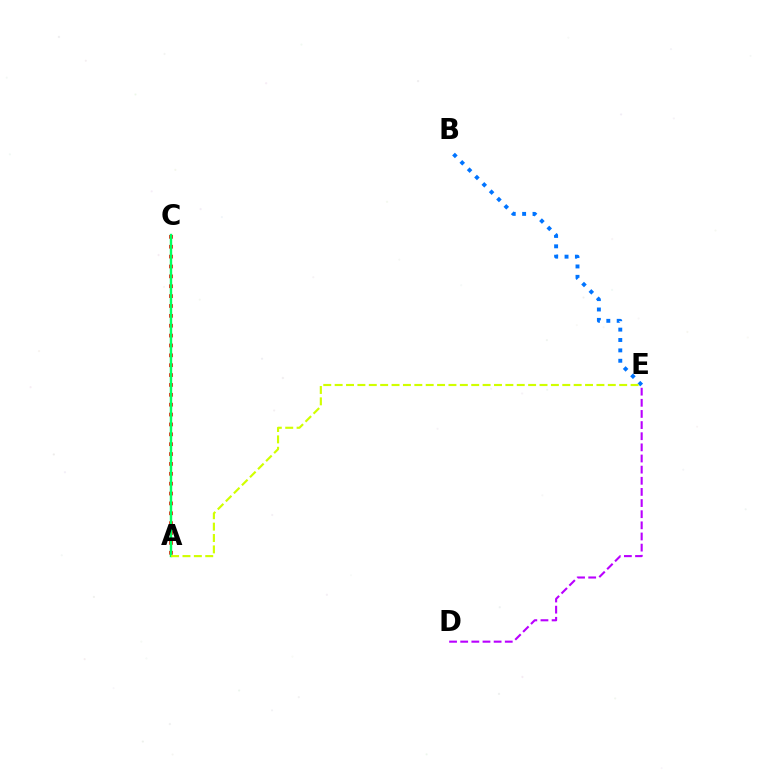{('A', 'C'): [{'color': '#ff0000', 'line_style': 'dotted', 'thickness': 2.68}, {'color': '#00ff5c', 'line_style': 'solid', 'thickness': 1.73}], ('B', 'E'): [{'color': '#0074ff', 'line_style': 'dotted', 'thickness': 2.82}], ('D', 'E'): [{'color': '#b900ff', 'line_style': 'dashed', 'thickness': 1.51}], ('A', 'E'): [{'color': '#d1ff00', 'line_style': 'dashed', 'thickness': 1.55}]}